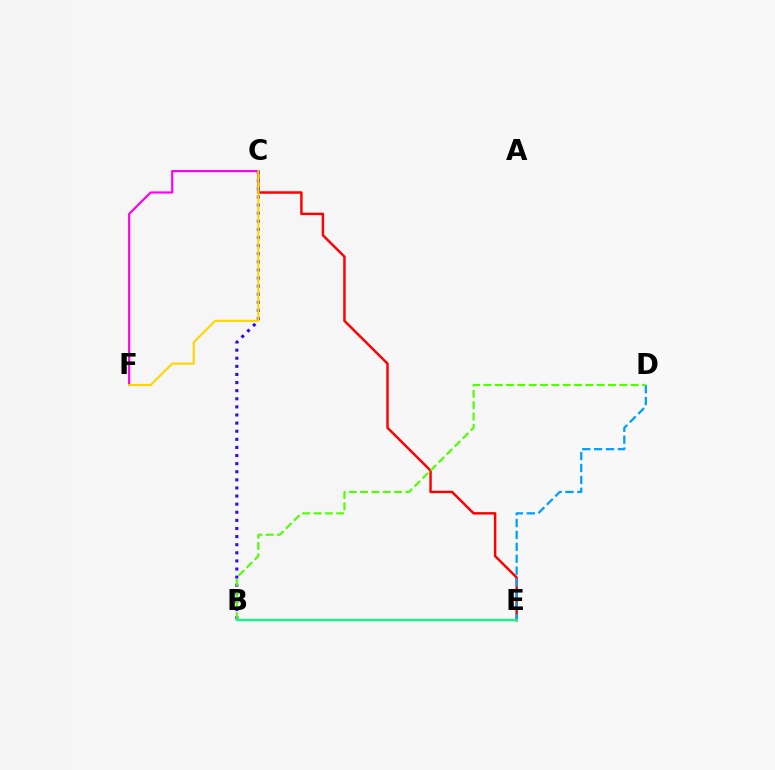{('C', 'F'): [{'color': '#ff00ed', 'line_style': 'solid', 'thickness': 1.57}, {'color': '#ffd500', 'line_style': 'solid', 'thickness': 1.54}], ('C', 'E'): [{'color': '#ff0000', 'line_style': 'solid', 'thickness': 1.76}], ('B', 'C'): [{'color': '#3700ff', 'line_style': 'dotted', 'thickness': 2.2}], ('D', 'E'): [{'color': '#009eff', 'line_style': 'dashed', 'thickness': 1.62}], ('B', 'D'): [{'color': '#4fff00', 'line_style': 'dashed', 'thickness': 1.54}], ('B', 'E'): [{'color': '#00ff86', 'line_style': 'solid', 'thickness': 1.57}]}